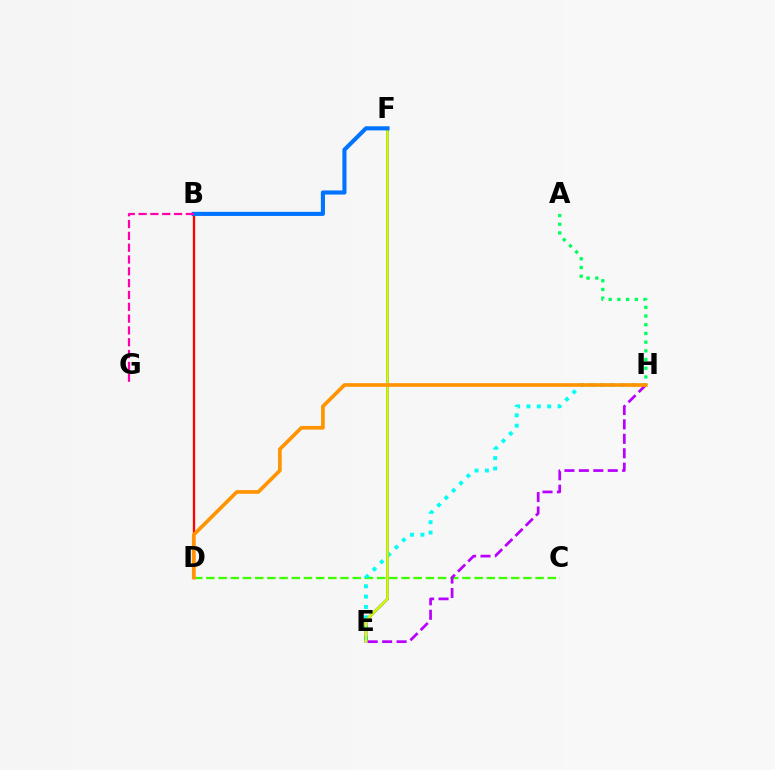{('C', 'D'): [{'color': '#3dff00', 'line_style': 'dashed', 'thickness': 1.66}], ('E', 'H'): [{'color': '#00fff6', 'line_style': 'dotted', 'thickness': 2.81}, {'color': '#b900ff', 'line_style': 'dashed', 'thickness': 1.96}], ('B', 'D'): [{'color': '#ff0000', 'line_style': 'solid', 'thickness': 1.67}], ('A', 'H'): [{'color': '#00ff5c', 'line_style': 'dotted', 'thickness': 2.36}], ('E', 'F'): [{'color': '#2500ff', 'line_style': 'solid', 'thickness': 1.9}, {'color': '#d1ff00', 'line_style': 'solid', 'thickness': 1.9}], ('B', 'F'): [{'color': '#0074ff', 'line_style': 'solid', 'thickness': 2.96}], ('D', 'H'): [{'color': '#ff9400', 'line_style': 'solid', 'thickness': 2.64}], ('B', 'G'): [{'color': '#ff00ac', 'line_style': 'dashed', 'thickness': 1.61}]}